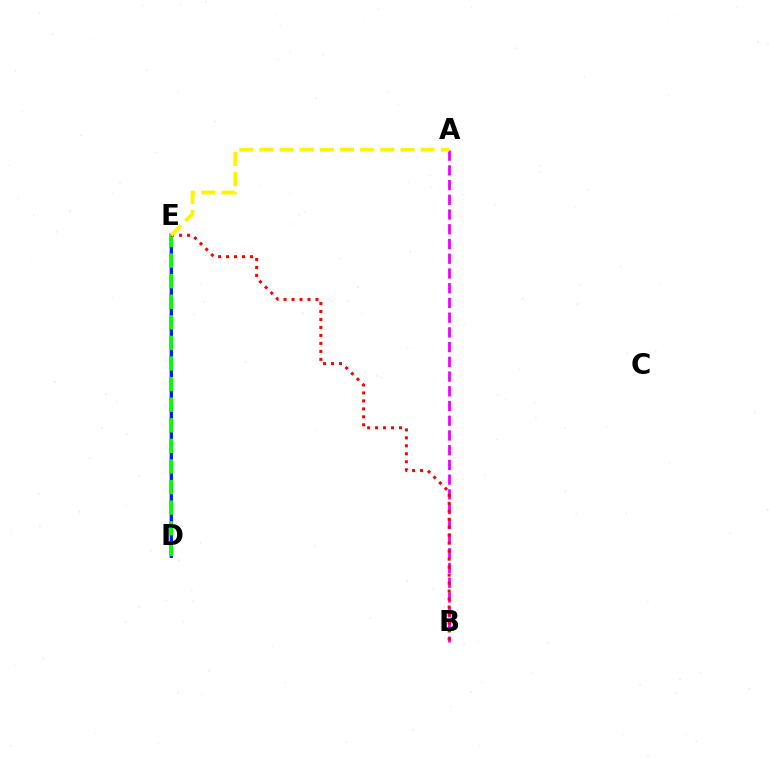{('D', 'E'): [{'color': '#00fff6', 'line_style': 'solid', 'thickness': 2.81}, {'color': '#0010ff', 'line_style': 'solid', 'thickness': 2.04}, {'color': '#08ff00', 'line_style': 'dashed', 'thickness': 2.8}], ('A', 'B'): [{'color': '#ee00ff', 'line_style': 'dashed', 'thickness': 2.0}], ('B', 'E'): [{'color': '#ff0000', 'line_style': 'dotted', 'thickness': 2.17}], ('A', 'E'): [{'color': '#fcf500', 'line_style': 'dashed', 'thickness': 2.74}]}